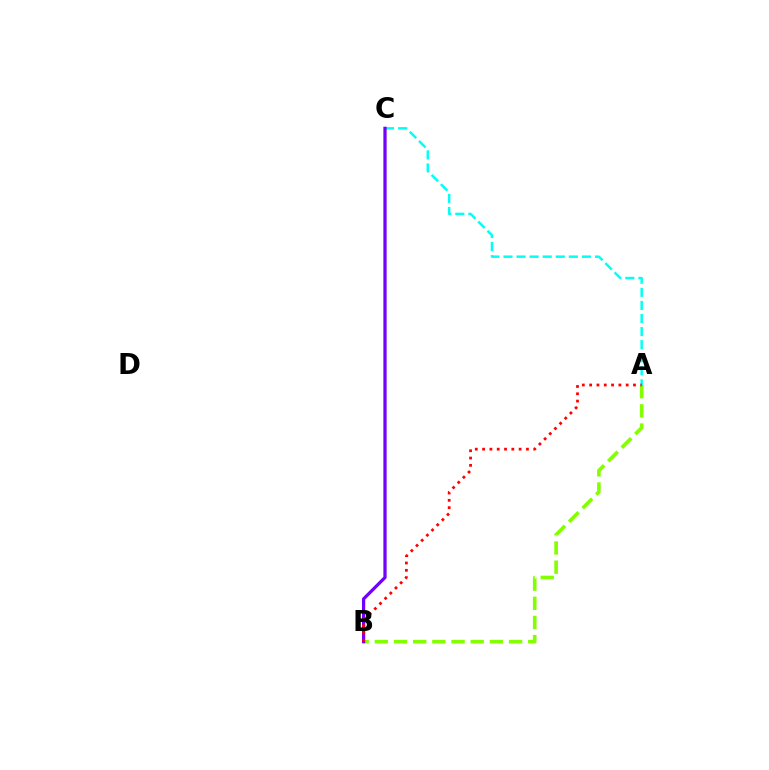{('A', 'B'): [{'color': '#84ff00', 'line_style': 'dashed', 'thickness': 2.6}, {'color': '#ff0000', 'line_style': 'dotted', 'thickness': 1.99}], ('A', 'C'): [{'color': '#00fff6', 'line_style': 'dashed', 'thickness': 1.78}], ('B', 'C'): [{'color': '#7200ff', 'line_style': 'solid', 'thickness': 2.34}]}